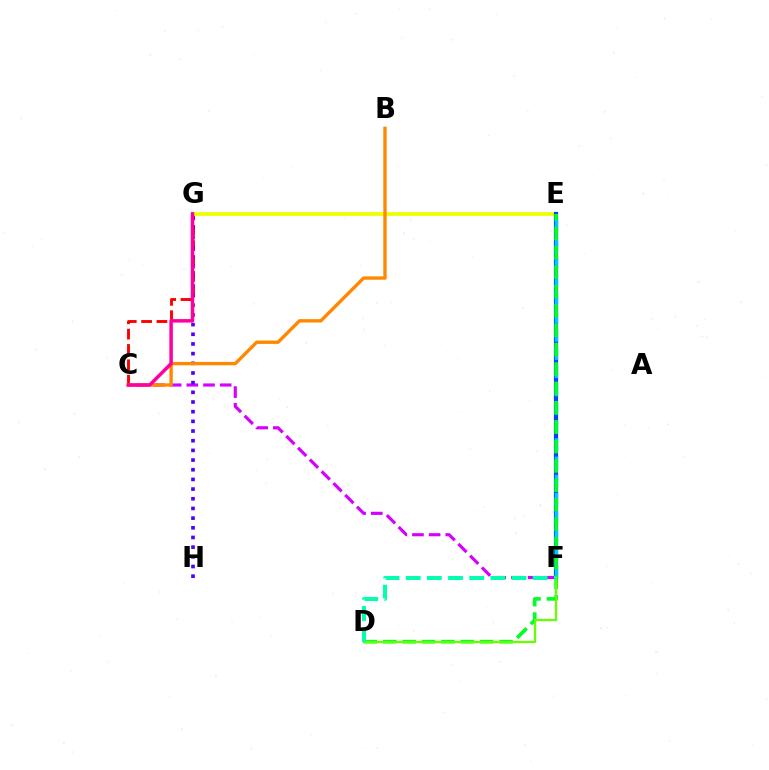{('C', 'F'): [{'color': '#d600ff', 'line_style': 'dashed', 'thickness': 2.27}], ('C', 'G'): [{'color': '#ff0000', 'line_style': 'dashed', 'thickness': 2.08}, {'color': '#ff00a0', 'line_style': 'solid', 'thickness': 2.51}], ('E', 'G'): [{'color': '#eeff00', 'line_style': 'solid', 'thickness': 2.69}], ('E', 'F'): [{'color': '#003fff', 'line_style': 'solid', 'thickness': 3.0}, {'color': '#00c7ff', 'line_style': 'dashed', 'thickness': 2.47}], ('D', 'E'): [{'color': '#00ff27', 'line_style': 'dashed', 'thickness': 2.63}], ('D', 'F'): [{'color': '#66ff00', 'line_style': 'solid', 'thickness': 1.62}, {'color': '#00ffaf', 'line_style': 'dashed', 'thickness': 2.87}], ('G', 'H'): [{'color': '#4f00ff', 'line_style': 'dotted', 'thickness': 2.63}], ('B', 'C'): [{'color': '#ff8800', 'line_style': 'solid', 'thickness': 2.42}]}